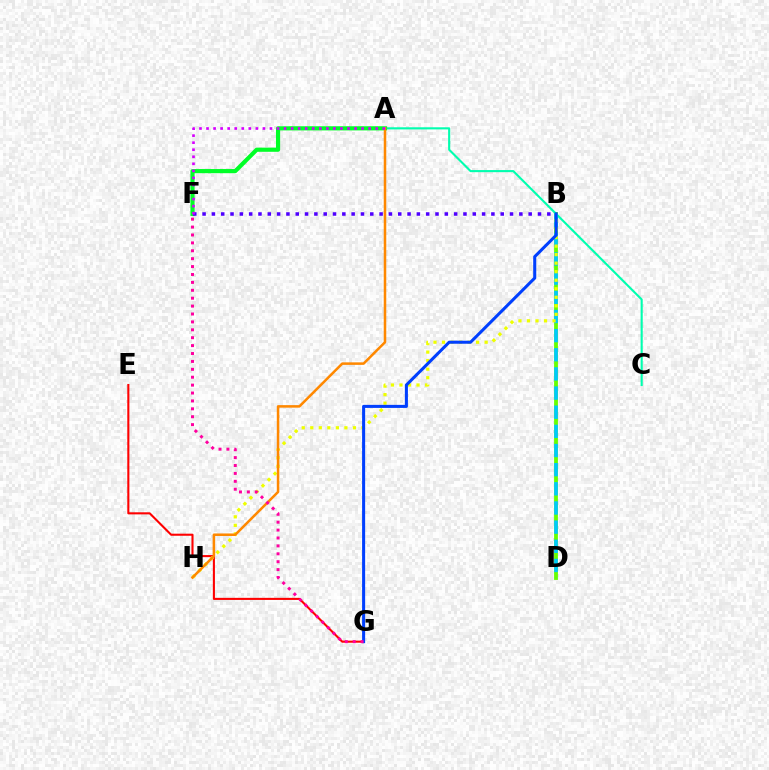{('B', 'D'): [{'color': '#66ff00', 'line_style': 'solid', 'thickness': 2.74}, {'color': '#00c7ff', 'line_style': 'dashed', 'thickness': 2.6}], ('E', 'G'): [{'color': '#ff0000', 'line_style': 'solid', 'thickness': 1.5}], ('B', 'H'): [{'color': '#eeff00', 'line_style': 'dotted', 'thickness': 2.32}], ('A', 'C'): [{'color': '#00ffaf', 'line_style': 'solid', 'thickness': 1.52}], ('A', 'F'): [{'color': '#00ff27', 'line_style': 'solid', 'thickness': 2.99}, {'color': '#d600ff', 'line_style': 'dotted', 'thickness': 1.92}], ('A', 'H'): [{'color': '#ff8800', 'line_style': 'solid', 'thickness': 1.82}], ('B', 'F'): [{'color': '#4f00ff', 'line_style': 'dotted', 'thickness': 2.53}], ('B', 'G'): [{'color': '#003fff', 'line_style': 'solid', 'thickness': 2.19}], ('F', 'G'): [{'color': '#ff00a0', 'line_style': 'dotted', 'thickness': 2.15}]}